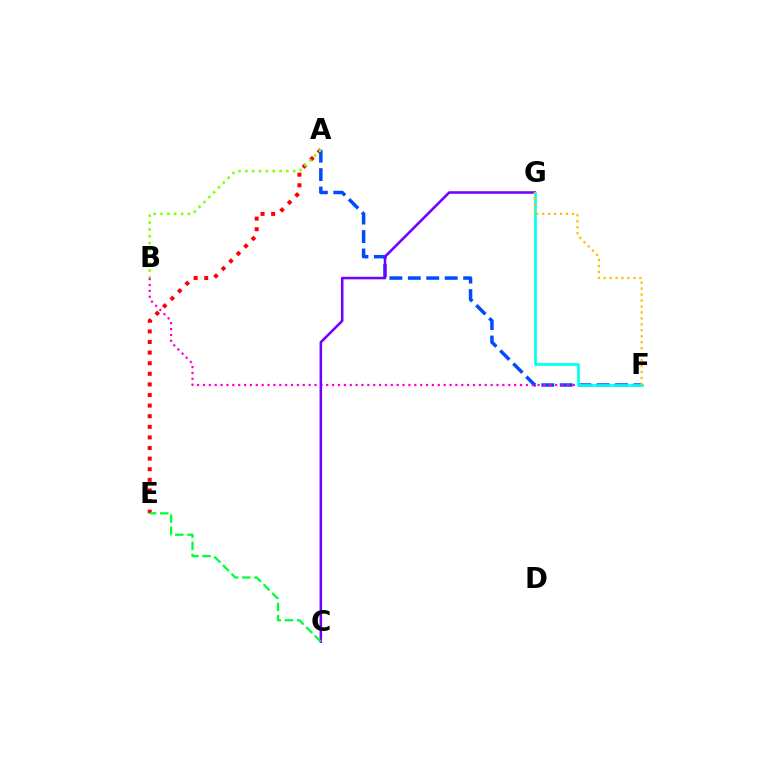{('A', 'E'): [{'color': '#ff0000', 'line_style': 'dotted', 'thickness': 2.88}], ('A', 'F'): [{'color': '#004bff', 'line_style': 'dashed', 'thickness': 2.51}], ('B', 'F'): [{'color': '#ff00cf', 'line_style': 'dotted', 'thickness': 1.6}], ('C', 'G'): [{'color': '#7200ff', 'line_style': 'solid', 'thickness': 1.84}], ('A', 'B'): [{'color': '#84ff00', 'line_style': 'dotted', 'thickness': 1.86}], ('F', 'G'): [{'color': '#00fff6', 'line_style': 'solid', 'thickness': 1.95}, {'color': '#ffbd00', 'line_style': 'dotted', 'thickness': 1.62}], ('C', 'E'): [{'color': '#00ff39', 'line_style': 'dashed', 'thickness': 1.65}]}